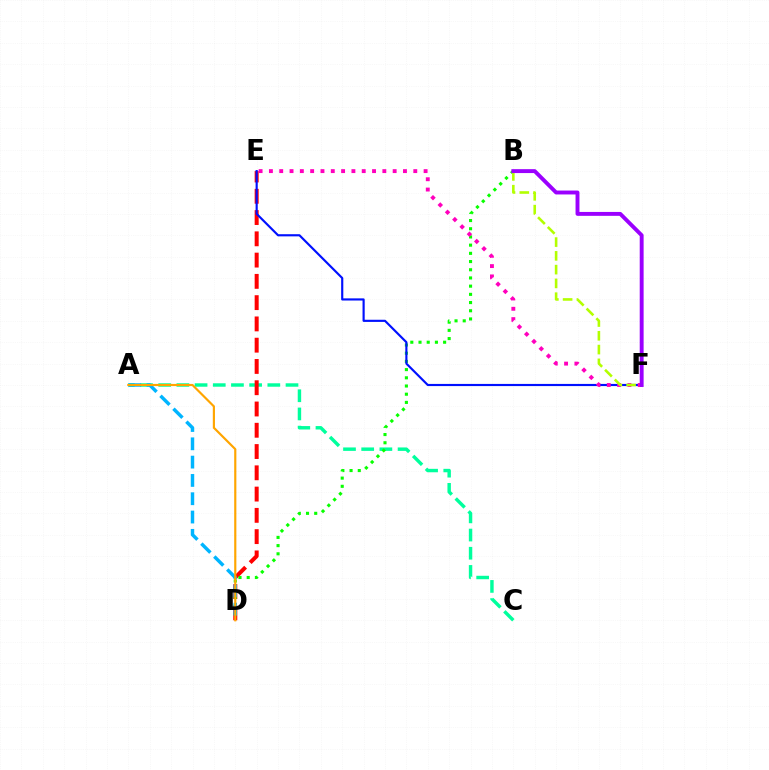{('A', 'C'): [{'color': '#00ff9d', 'line_style': 'dashed', 'thickness': 2.47}], ('D', 'E'): [{'color': '#ff0000', 'line_style': 'dashed', 'thickness': 2.89}], ('B', 'D'): [{'color': '#08ff00', 'line_style': 'dotted', 'thickness': 2.23}], ('E', 'F'): [{'color': '#0010ff', 'line_style': 'solid', 'thickness': 1.55}, {'color': '#ff00bd', 'line_style': 'dotted', 'thickness': 2.8}], ('B', 'F'): [{'color': '#b3ff00', 'line_style': 'dashed', 'thickness': 1.87}, {'color': '#9b00ff', 'line_style': 'solid', 'thickness': 2.81}], ('A', 'D'): [{'color': '#00b5ff', 'line_style': 'dashed', 'thickness': 2.49}, {'color': '#ffa500', 'line_style': 'solid', 'thickness': 1.56}]}